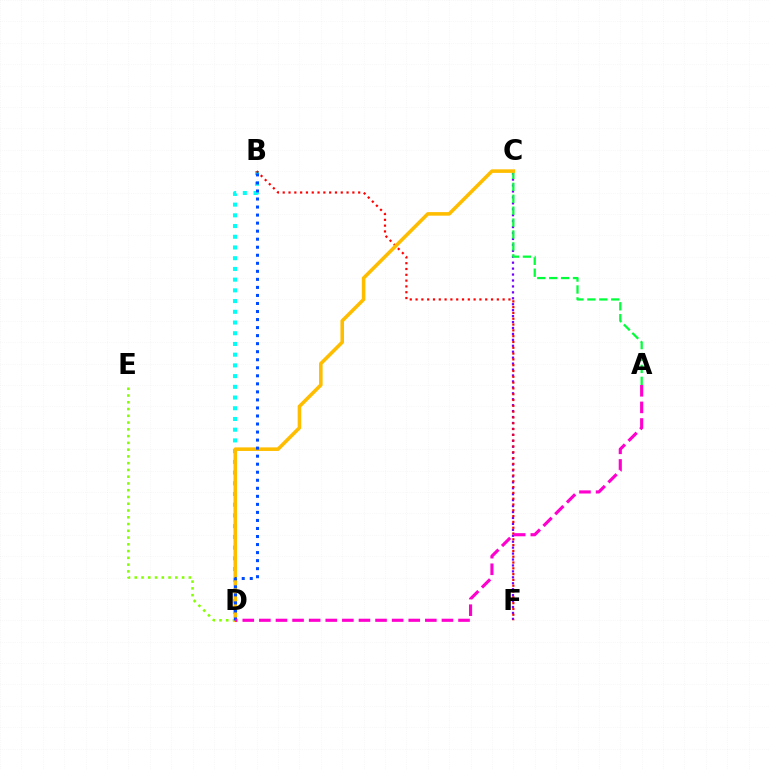{('C', 'F'): [{'color': '#7200ff', 'line_style': 'dotted', 'thickness': 1.61}], ('B', 'D'): [{'color': '#00fff6', 'line_style': 'dotted', 'thickness': 2.91}, {'color': '#004bff', 'line_style': 'dotted', 'thickness': 2.18}], ('B', 'F'): [{'color': '#ff0000', 'line_style': 'dotted', 'thickness': 1.58}], ('D', 'E'): [{'color': '#84ff00', 'line_style': 'dotted', 'thickness': 1.84}], ('A', 'C'): [{'color': '#00ff39', 'line_style': 'dashed', 'thickness': 1.62}], ('C', 'D'): [{'color': '#ffbd00', 'line_style': 'solid', 'thickness': 2.56}], ('A', 'D'): [{'color': '#ff00cf', 'line_style': 'dashed', 'thickness': 2.25}]}